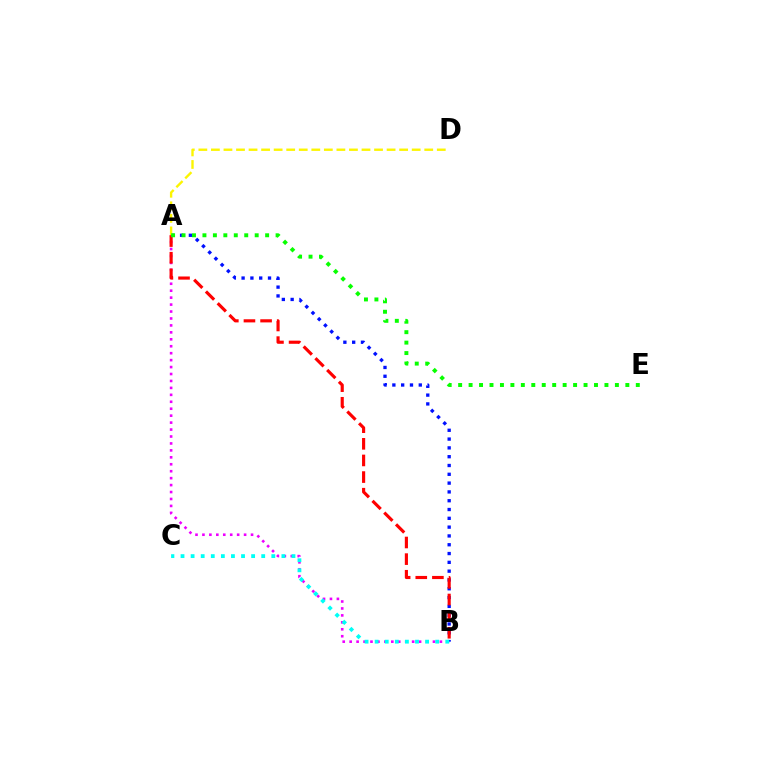{('A', 'B'): [{'color': '#ee00ff', 'line_style': 'dotted', 'thickness': 1.89}, {'color': '#0010ff', 'line_style': 'dotted', 'thickness': 2.39}, {'color': '#ff0000', 'line_style': 'dashed', 'thickness': 2.26}], ('B', 'C'): [{'color': '#00fff6', 'line_style': 'dotted', 'thickness': 2.74}], ('A', 'D'): [{'color': '#fcf500', 'line_style': 'dashed', 'thickness': 1.7}], ('A', 'E'): [{'color': '#08ff00', 'line_style': 'dotted', 'thickness': 2.84}]}